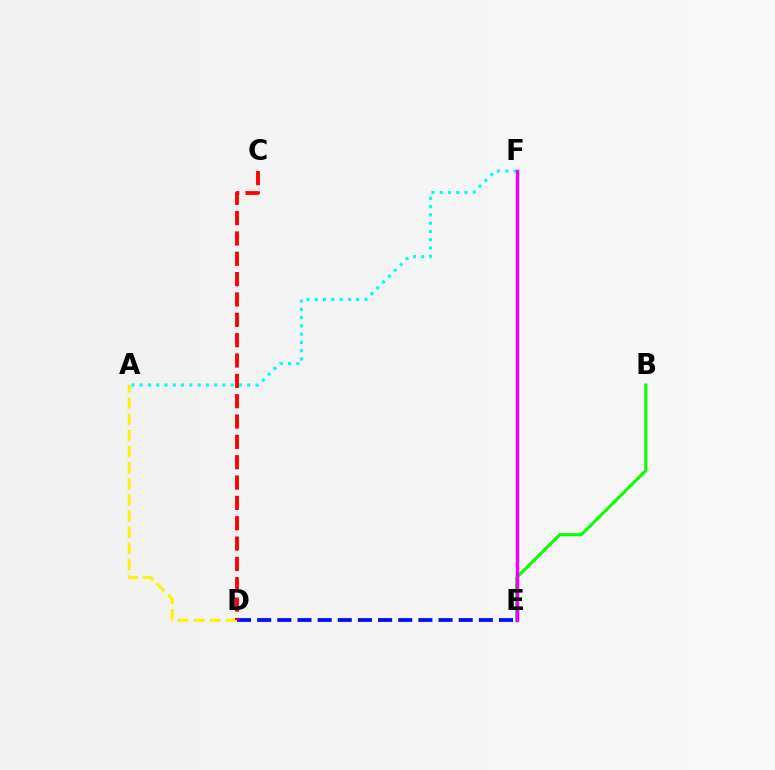{('D', 'E'): [{'color': '#0010ff', 'line_style': 'dashed', 'thickness': 2.74}], ('A', 'D'): [{'color': '#fcf500', 'line_style': 'dashed', 'thickness': 2.19}], ('A', 'F'): [{'color': '#00fff6', 'line_style': 'dotted', 'thickness': 2.25}], ('C', 'D'): [{'color': '#ff0000', 'line_style': 'dashed', 'thickness': 2.76}], ('B', 'E'): [{'color': '#08ff00', 'line_style': 'solid', 'thickness': 2.23}], ('E', 'F'): [{'color': '#ee00ff', 'line_style': 'solid', 'thickness': 2.49}]}